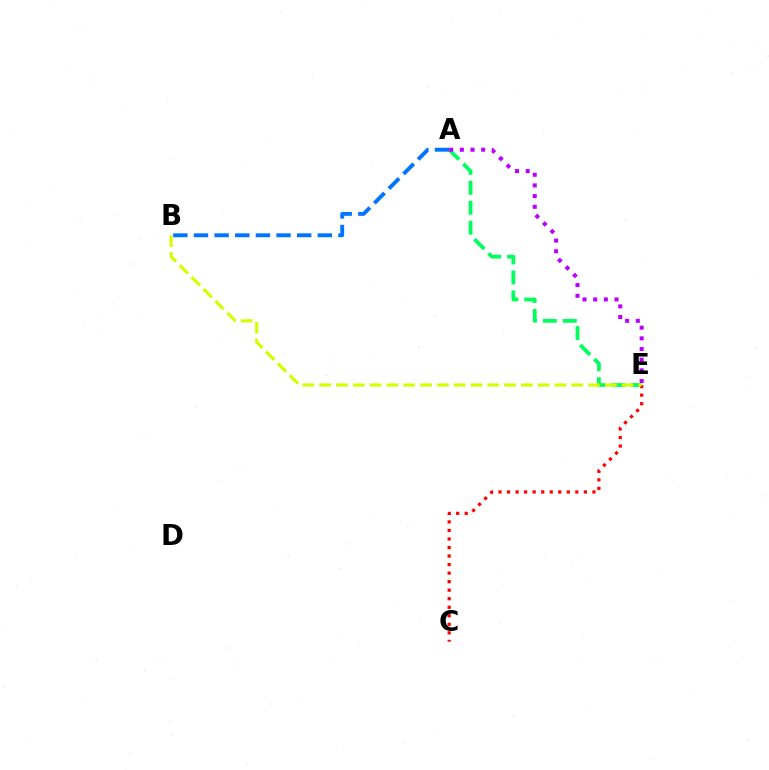{('A', 'E'): [{'color': '#00ff5c', 'line_style': 'dashed', 'thickness': 2.71}, {'color': '#b900ff', 'line_style': 'dotted', 'thickness': 2.9}], ('C', 'E'): [{'color': '#ff0000', 'line_style': 'dotted', 'thickness': 2.32}], ('B', 'E'): [{'color': '#d1ff00', 'line_style': 'dashed', 'thickness': 2.28}], ('A', 'B'): [{'color': '#0074ff', 'line_style': 'dashed', 'thickness': 2.8}]}